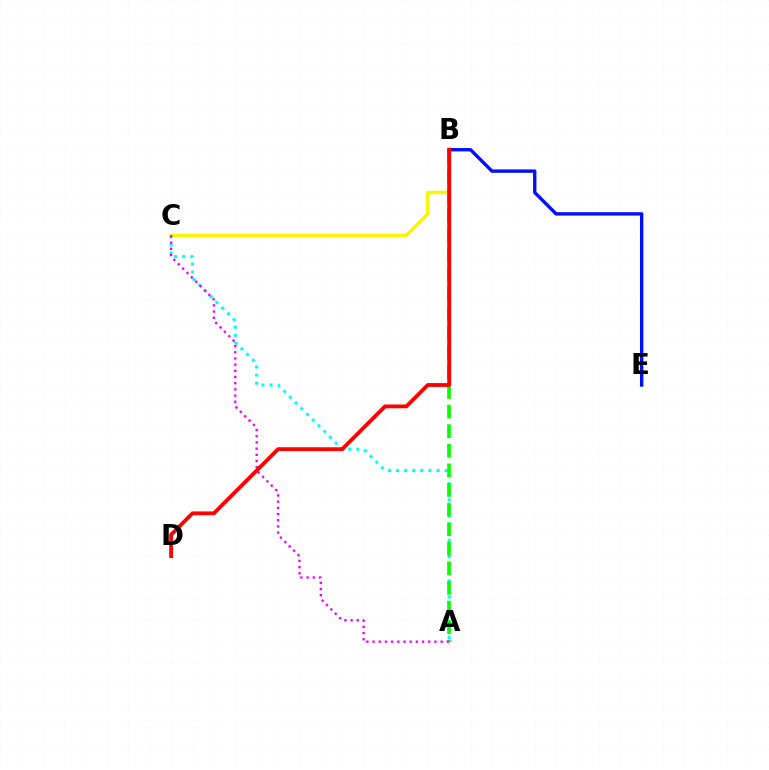{('A', 'C'): [{'color': '#00fff6', 'line_style': 'dotted', 'thickness': 2.2}, {'color': '#ee00ff', 'line_style': 'dotted', 'thickness': 1.68}], ('B', 'E'): [{'color': '#0010ff', 'line_style': 'solid', 'thickness': 2.43}], ('B', 'C'): [{'color': '#fcf500', 'line_style': 'solid', 'thickness': 2.48}], ('A', 'B'): [{'color': '#08ff00', 'line_style': 'dashed', 'thickness': 2.66}], ('B', 'D'): [{'color': '#ff0000', 'line_style': 'solid', 'thickness': 2.75}]}